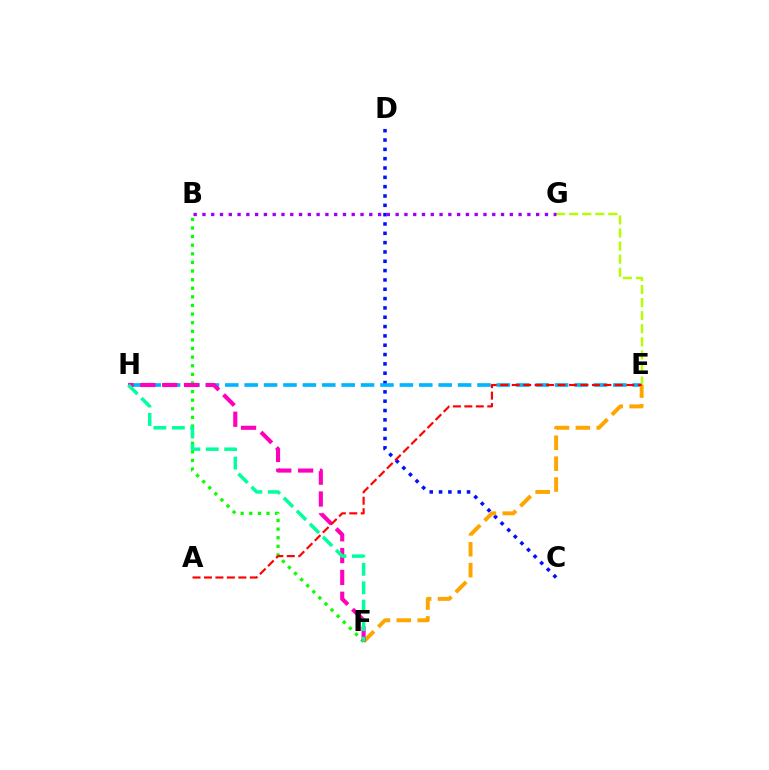{('C', 'D'): [{'color': '#0010ff', 'line_style': 'dotted', 'thickness': 2.53}], ('E', 'H'): [{'color': '#00b5ff', 'line_style': 'dashed', 'thickness': 2.64}], ('E', 'F'): [{'color': '#ffa500', 'line_style': 'dashed', 'thickness': 2.84}], ('B', 'F'): [{'color': '#08ff00', 'line_style': 'dotted', 'thickness': 2.34}], ('F', 'H'): [{'color': '#ff00bd', 'line_style': 'dashed', 'thickness': 2.96}, {'color': '#00ff9d', 'line_style': 'dashed', 'thickness': 2.51}], ('E', 'G'): [{'color': '#b3ff00', 'line_style': 'dashed', 'thickness': 1.78}], ('A', 'E'): [{'color': '#ff0000', 'line_style': 'dashed', 'thickness': 1.56}], ('B', 'G'): [{'color': '#9b00ff', 'line_style': 'dotted', 'thickness': 2.39}]}